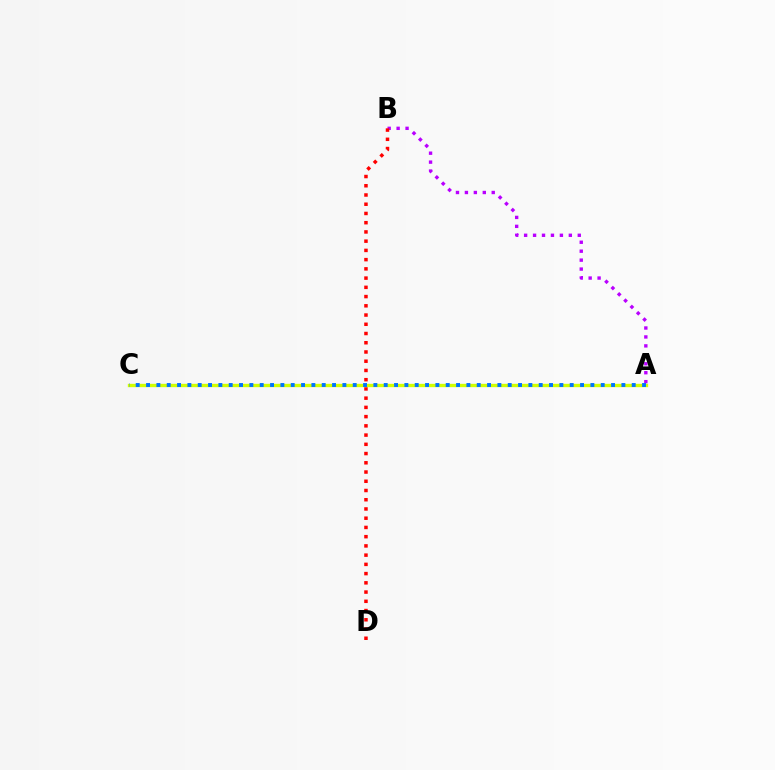{('A', 'C'): [{'color': '#00ff5c', 'line_style': 'solid', 'thickness': 1.88}, {'color': '#d1ff00', 'line_style': 'solid', 'thickness': 2.41}, {'color': '#0074ff', 'line_style': 'dotted', 'thickness': 2.81}], ('A', 'B'): [{'color': '#b900ff', 'line_style': 'dotted', 'thickness': 2.43}], ('B', 'D'): [{'color': '#ff0000', 'line_style': 'dotted', 'thickness': 2.51}]}